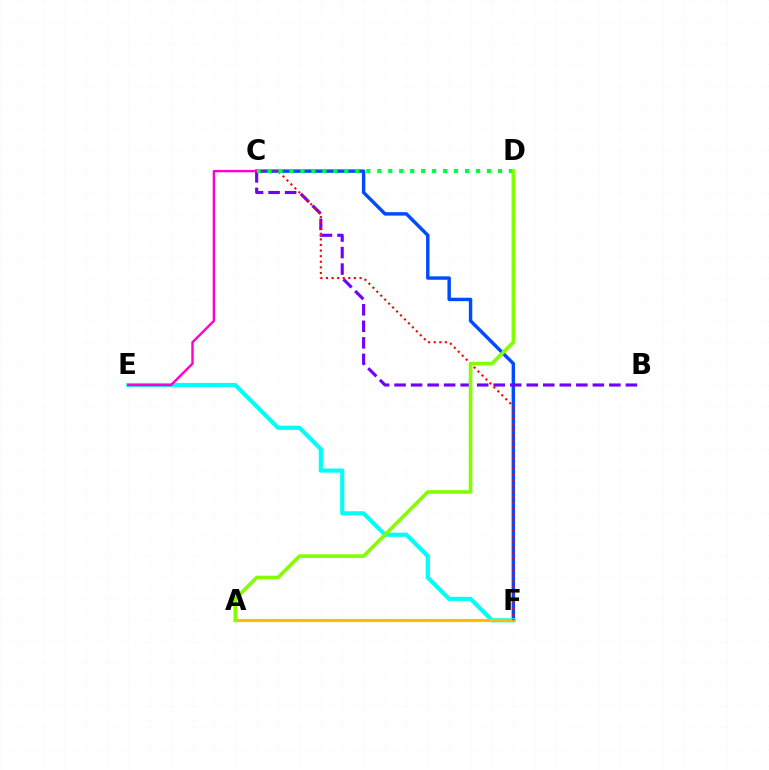{('C', 'F'): [{'color': '#004bff', 'line_style': 'solid', 'thickness': 2.47}, {'color': '#ff0000', 'line_style': 'dotted', 'thickness': 1.52}], ('E', 'F'): [{'color': '#00fff6', 'line_style': 'solid', 'thickness': 3.0}], ('B', 'C'): [{'color': '#7200ff', 'line_style': 'dashed', 'thickness': 2.24}], ('A', 'F'): [{'color': '#ffbd00', 'line_style': 'solid', 'thickness': 2.28}], ('C', 'E'): [{'color': '#ff00cf', 'line_style': 'solid', 'thickness': 1.73}], ('C', 'D'): [{'color': '#00ff39', 'line_style': 'dotted', 'thickness': 2.98}], ('A', 'D'): [{'color': '#84ff00', 'line_style': 'solid', 'thickness': 2.61}]}